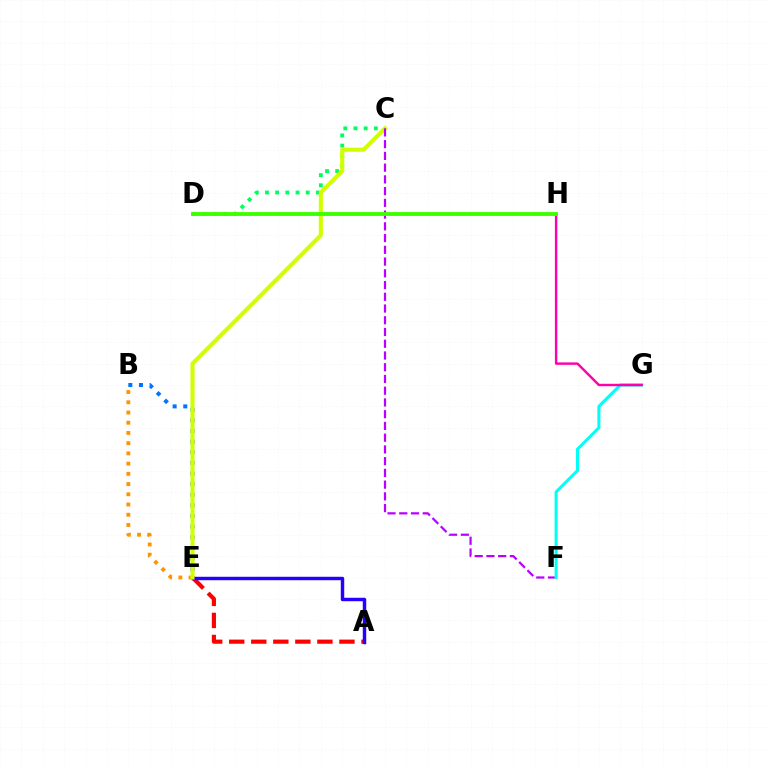{('B', 'E'): [{'color': '#ff9400', 'line_style': 'dotted', 'thickness': 2.78}, {'color': '#0074ff', 'line_style': 'dotted', 'thickness': 2.89}], ('C', 'D'): [{'color': '#00ff5c', 'line_style': 'dotted', 'thickness': 2.77}], ('A', 'E'): [{'color': '#ff0000', 'line_style': 'dashed', 'thickness': 2.99}, {'color': '#2500ff', 'line_style': 'solid', 'thickness': 2.48}], ('C', 'E'): [{'color': '#d1ff00', 'line_style': 'solid', 'thickness': 2.94}], ('C', 'F'): [{'color': '#b900ff', 'line_style': 'dashed', 'thickness': 1.59}], ('F', 'G'): [{'color': '#00fff6', 'line_style': 'solid', 'thickness': 2.2}], ('G', 'H'): [{'color': '#ff00ac', 'line_style': 'solid', 'thickness': 1.75}], ('D', 'H'): [{'color': '#3dff00', 'line_style': 'solid', 'thickness': 2.78}]}